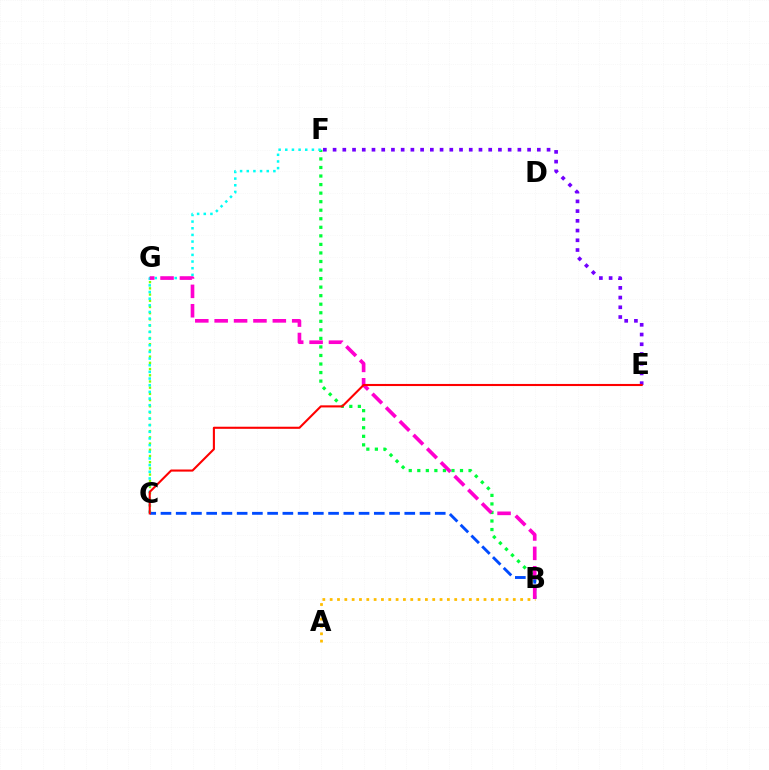{('A', 'B'): [{'color': '#ffbd00', 'line_style': 'dotted', 'thickness': 1.99}], ('E', 'F'): [{'color': '#7200ff', 'line_style': 'dotted', 'thickness': 2.64}], ('C', 'G'): [{'color': '#84ff00', 'line_style': 'dotted', 'thickness': 1.69}], ('B', 'F'): [{'color': '#00ff39', 'line_style': 'dotted', 'thickness': 2.32}], ('B', 'C'): [{'color': '#004bff', 'line_style': 'dashed', 'thickness': 2.07}], ('C', 'F'): [{'color': '#00fff6', 'line_style': 'dotted', 'thickness': 1.81}], ('B', 'G'): [{'color': '#ff00cf', 'line_style': 'dashed', 'thickness': 2.63}], ('C', 'E'): [{'color': '#ff0000', 'line_style': 'solid', 'thickness': 1.51}]}